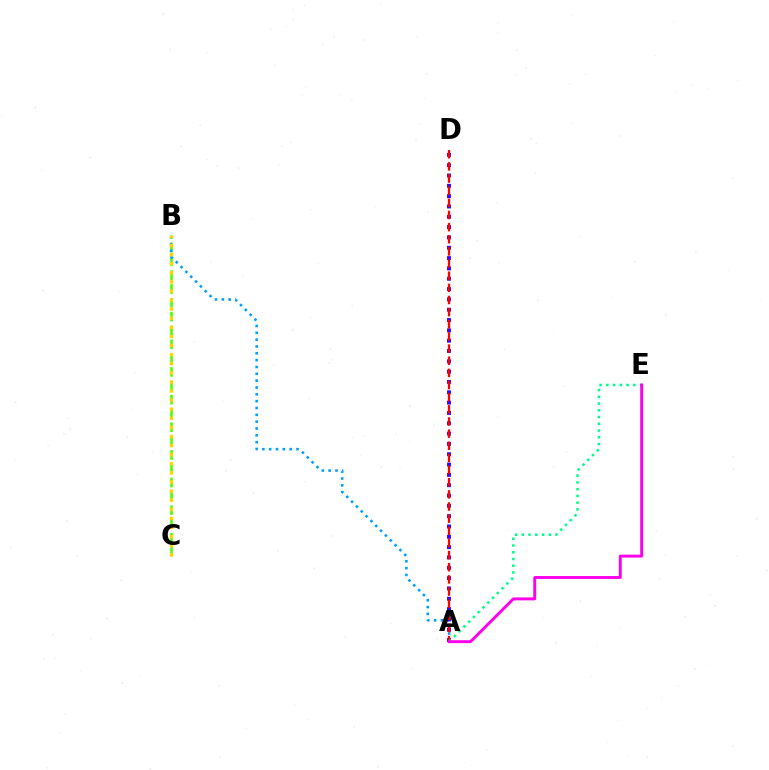{('B', 'C'): [{'color': '#4fff00', 'line_style': 'dashed', 'thickness': 1.88}, {'color': '#ffd500', 'line_style': 'dotted', 'thickness': 2.47}], ('A', 'B'): [{'color': '#009eff', 'line_style': 'dotted', 'thickness': 1.86}], ('A', 'D'): [{'color': '#3700ff', 'line_style': 'dotted', 'thickness': 2.8}, {'color': '#ff0000', 'line_style': 'dashed', 'thickness': 1.65}], ('A', 'E'): [{'color': '#00ff86', 'line_style': 'dotted', 'thickness': 1.83}, {'color': '#ff00ed', 'line_style': 'solid', 'thickness': 2.11}]}